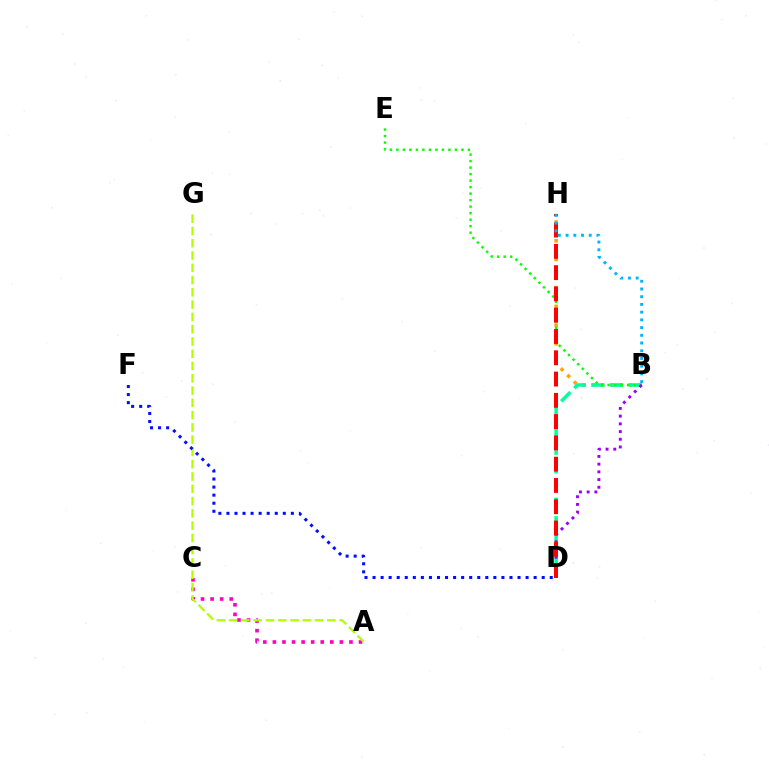{('B', 'H'): [{'color': '#ffa500', 'line_style': 'dotted', 'thickness': 2.55}, {'color': '#00b5ff', 'line_style': 'dotted', 'thickness': 2.1}], ('B', 'D'): [{'color': '#00ff9d', 'line_style': 'dashed', 'thickness': 2.52}, {'color': '#9b00ff', 'line_style': 'dotted', 'thickness': 2.09}], ('A', 'C'): [{'color': '#ff00bd', 'line_style': 'dotted', 'thickness': 2.6}], ('B', 'E'): [{'color': '#08ff00', 'line_style': 'dotted', 'thickness': 1.77}], ('D', 'H'): [{'color': '#ff0000', 'line_style': 'dashed', 'thickness': 2.89}], ('A', 'G'): [{'color': '#b3ff00', 'line_style': 'dashed', 'thickness': 1.67}], ('D', 'F'): [{'color': '#0010ff', 'line_style': 'dotted', 'thickness': 2.19}]}